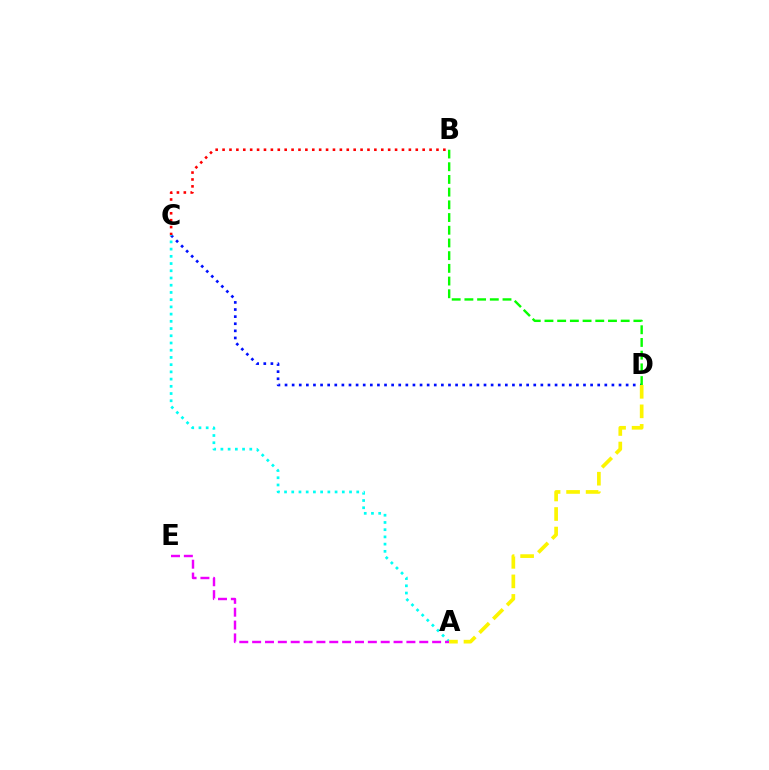{('C', 'D'): [{'color': '#0010ff', 'line_style': 'dotted', 'thickness': 1.93}], ('B', 'D'): [{'color': '#08ff00', 'line_style': 'dashed', 'thickness': 1.73}], ('B', 'C'): [{'color': '#ff0000', 'line_style': 'dotted', 'thickness': 1.87}], ('A', 'C'): [{'color': '#00fff6', 'line_style': 'dotted', 'thickness': 1.96}], ('A', 'E'): [{'color': '#ee00ff', 'line_style': 'dashed', 'thickness': 1.75}], ('A', 'D'): [{'color': '#fcf500', 'line_style': 'dashed', 'thickness': 2.65}]}